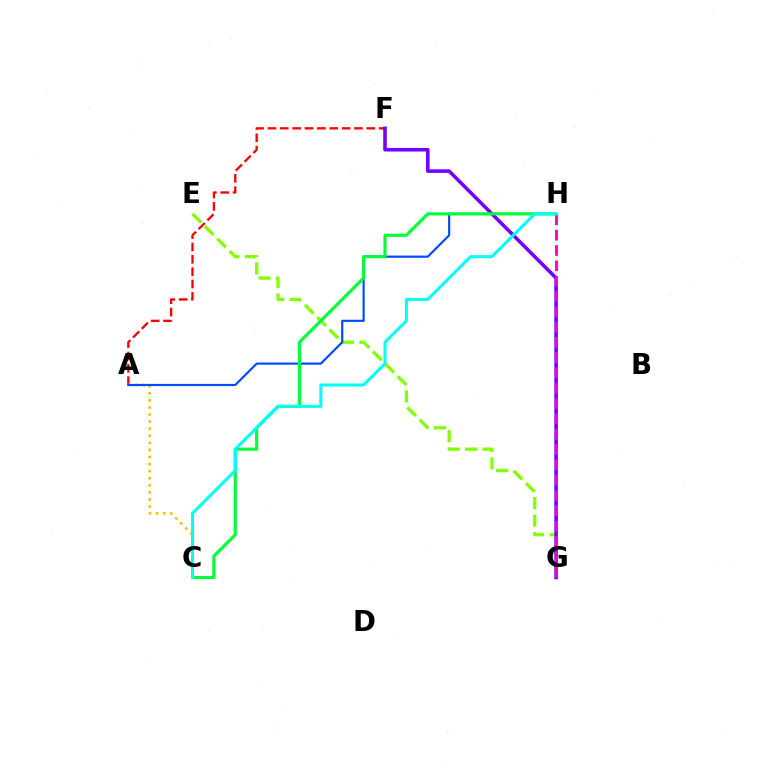{('A', 'F'): [{'color': '#ff0000', 'line_style': 'dashed', 'thickness': 1.68}], ('A', 'C'): [{'color': '#ffbd00', 'line_style': 'dotted', 'thickness': 1.92}], ('E', 'G'): [{'color': '#84ff00', 'line_style': 'dashed', 'thickness': 2.38}], ('A', 'H'): [{'color': '#004bff', 'line_style': 'solid', 'thickness': 1.57}], ('F', 'G'): [{'color': '#7200ff', 'line_style': 'solid', 'thickness': 2.58}], ('C', 'H'): [{'color': '#00ff39', 'line_style': 'solid', 'thickness': 2.25}, {'color': '#00fff6', 'line_style': 'solid', 'thickness': 2.16}], ('G', 'H'): [{'color': '#ff00cf', 'line_style': 'dashed', 'thickness': 2.08}]}